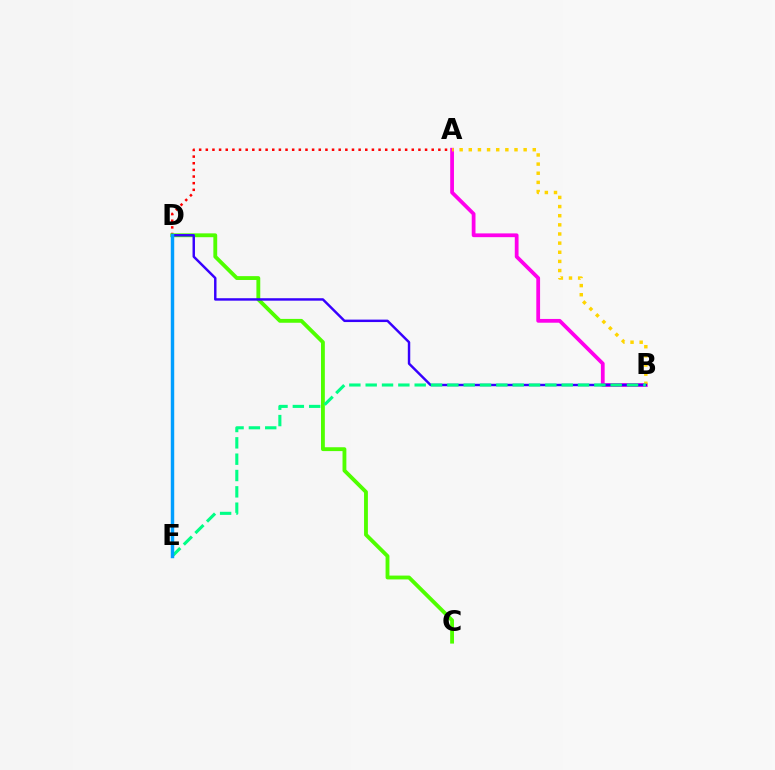{('A', 'D'): [{'color': '#ff0000', 'line_style': 'dotted', 'thickness': 1.81}], ('A', 'B'): [{'color': '#ff00ed', 'line_style': 'solid', 'thickness': 2.71}, {'color': '#ffd500', 'line_style': 'dotted', 'thickness': 2.48}], ('C', 'D'): [{'color': '#4fff00', 'line_style': 'solid', 'thickness': 2.77}], ('B', 'D'): [{'color': '#3700ff', 'line_style': 'solid', 'thickness': 1.76}], ('B', 'E'): [{'color': '#00ff86', 'line_style': 'dashed', 'thickness': 2.22}], ('D', 'E'): [{'color': '#009eff', 'line_style': 'solid', 'thickness': 2.48}]}